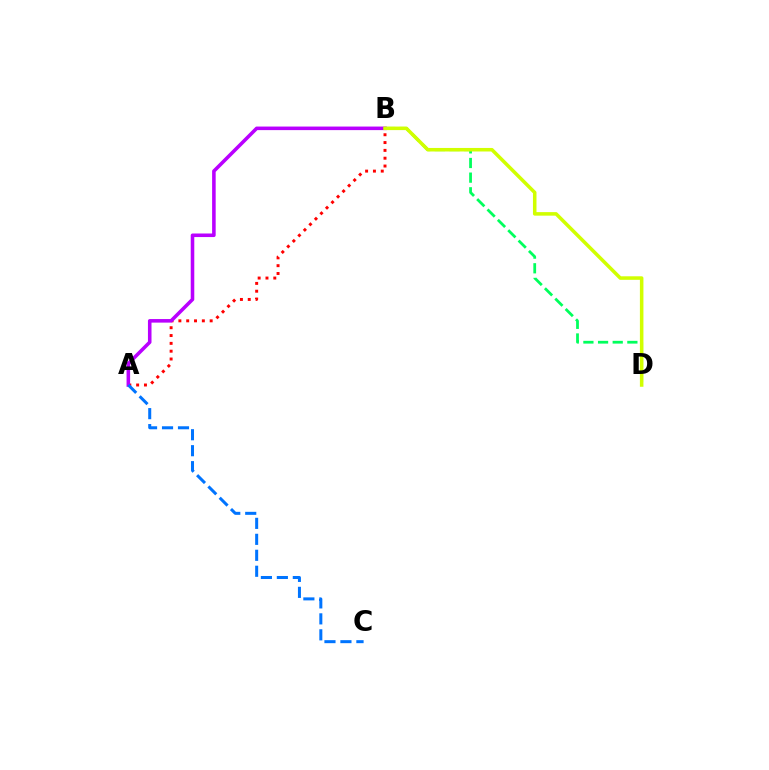{('B', 'D'): [{'color': '#00ff5c', 'line_style': 'dashed', 'thickness': 1.99}, {'color': '#d1ff00', 'line_style': 'solid', 'thickness': 2.54}], ('A', 'B'): [{'color': '#ff0000', 'line_style': 'dotted', 'thickness': 2.13}, {'color': '#b900ff', 'line_style': 'solid', 'thickness': 2.56}], ('A', 'C'): [{'color': '#0074ff', 'line_style': 'dashed', 'thickness': 2.17}]}